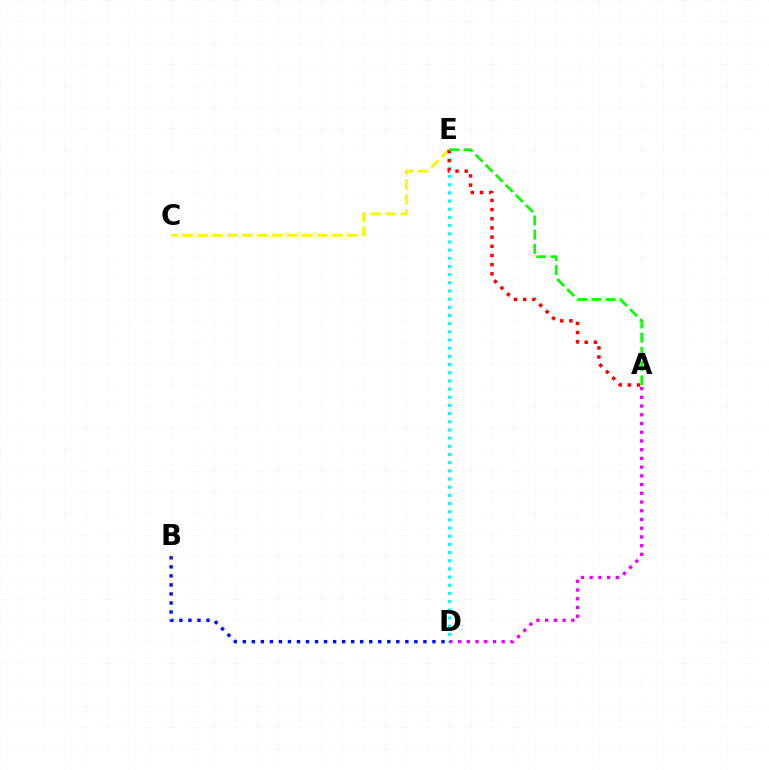{('D', 'E'): [{'color': '#00fff6', 'line_style': 'dotted', 'thickness': 2.22}], ('C', 'E'): [{'color': '#fcf500', 'line_style': 'dashed', 'thickness': 2.03}], ('A', 'D'): [{'color': '#ee00ff', 'line_style': 'dotted', 'thickness': 2.37}], ('A', 'E'): [{'color': '#ff0000', 'line_style': 'dotted', 'thickness': 2.49}, {'color': '#08ff00', 'line_style': 'dashed', 'thickness': 1.93}], ('B', 'D'): [{'color': '#0010ff', 'line_style': 'dotted', 'thickness': 2.45}]}